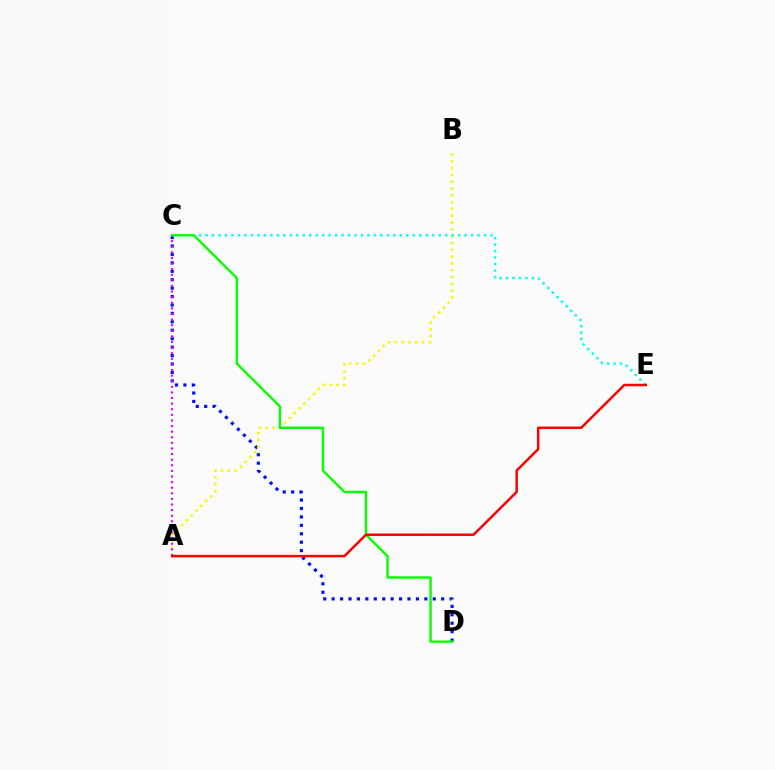{('C', 'D'): [{'color': '#0010ff', 'line_style': 'dotted', 'thickness': 2.29}, {'color': '#08ff00', 'line_style': 'solid', 'thickness': 1.74}], ('A', 'B'): [{'color': '#fcf500', 'line_style': 'dotted', 'thickness': 1.85}], ('C', 'E'): [{'color': '#00fff6', 'line_style': 'dotted', 'thickness': 1.76}], ('A', 'C'): [{'color': '#ee00ff', 'line_style': 'dotted', 'thickness': 1.52}], ('A', 'E'): [{'color': '#ff0000', 'line_style': 'solid', 'thickness': 1.79}]}